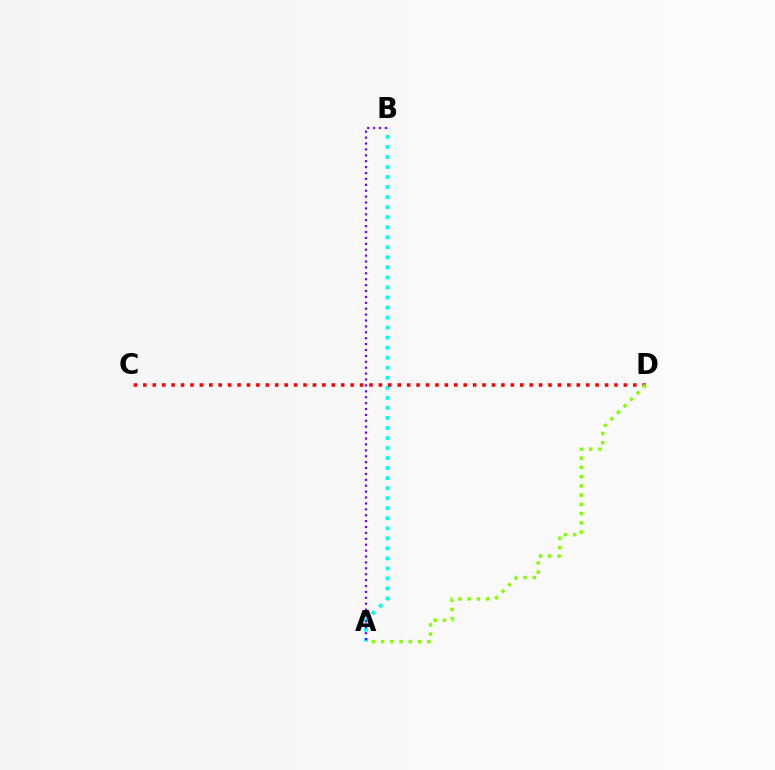{('A', 'B'): [{'color': '#00fff6', 'line_style': 'dotted', 'thickness': 2.73}, {'color': '#7200ff', 'line_style': 'dotted', 'thickness': 1.6}], ('C', 'D'): [{'color': '#ff0000', 'line_style': 'dotted', 'thickness': 2.56}], ('A', 'D'): [{'color': '#84ff00', 'line_style': 'dotted', 'thickness': 2.51}]}